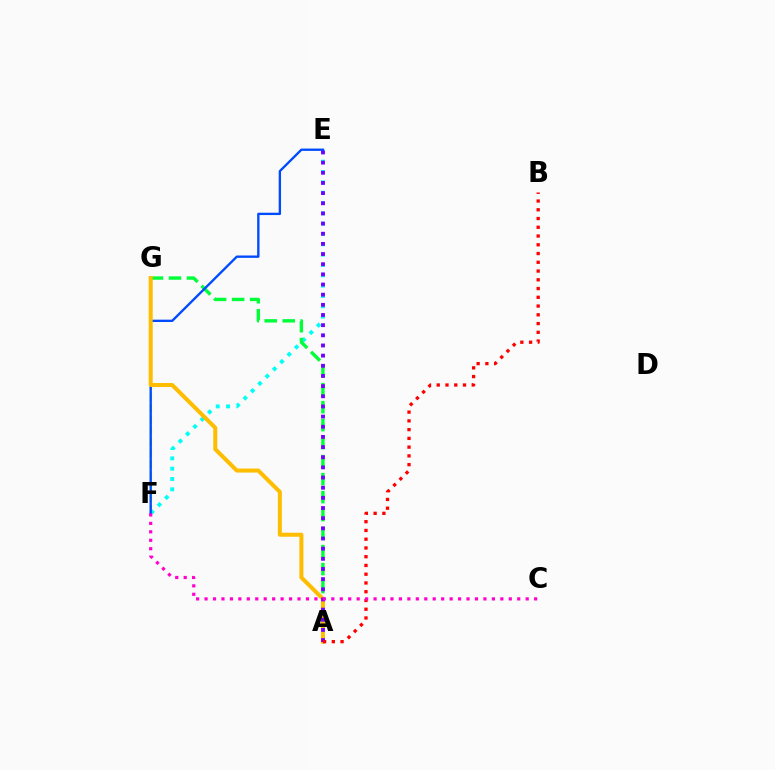{('F', 'G'): [{'color': '#84ff00', 'line_style': 'dashed', 'thickness': 1.52}], ('E', 'F'): [{'color': '#00fff6', 'line_style': 'dotted', 'thickness': 2.81}, {'color': '#004bff', 'line_style': 'solid', 'thickness': 1.69}], ('A', 'G'): [{'color': '#00ff39', 'line_style': 'dashed', 'thickness': 2.44}, {'color': '#ffbd00', 'line_style': 'solid', 'thickness': 2.89}], ('A', 'E'): [{'color': '#7200ff', 'line_style': 'dotted', 'thickness': 2.76}], ('A', 'B'): [{'color': '#ff0000', 'line_style': 'dotted', 'thickness': 2.38}], ('C', 'F'): [{'color': '#ff00cf', 'line_style': 'dotted', 'thickness': 2.3}]}